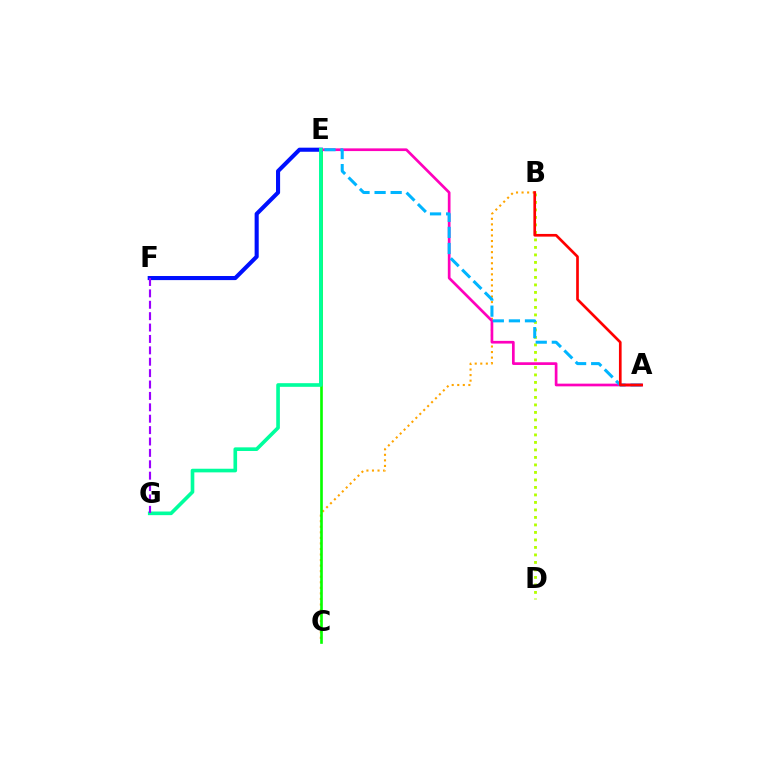{('B', 'C'): [{'color': '#ffa500', 'line_style': 'dotted', 'thickness': 1.51}], ('C', 'E'): [{'color': '#08ff00', 'line_style': 'solid', 'thickness': 1.91}], ('E', 'F'): [{'color': '#0010ff', 'line_style': 'solid', 'thickness': 2.94}], ('A', 'E'): [{'color': '#ff00bd', 'line_style': 'solid', 'thickness': 1.94}, {'color': '#00b5ff', 'line_style': 'dashed', 'thickness': 2.18}], ('B', 'D'): [{'color': '#b3ff00', 'line_style': 'dotted', 'thickness': 2.04}], ('A', 'B'): [{'color': '#ff0000', 'line_style': 'solid', 'thickness': 1.93}], ('E', 'G'): [{'color': '#00ff9d', 'line_style': 'solid', 'thickness': 2.62}], ('F', 'G'): [{'color': '#9b00ff', 'line_style': 'dashed', 'thickness': 1.55}]}